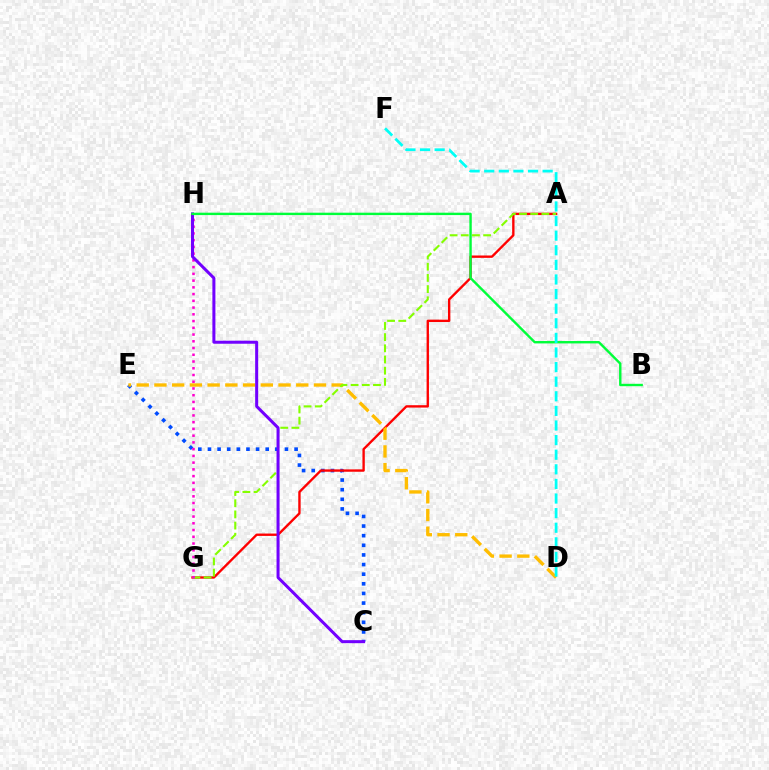{('C', 'E'): [{'color': '#004bff', 'line_style': 'dotted', 'thickness': 2.62}], ('A', 'G'): [{'color': '#ff0000', 'line_style': 'solid', 'thickness': 1.7}, {'color': '#84ff00', 'line_style': 'dashed', 'thickness': 1.52}], ('D', 'E'): [{'color': '#ffbd00', 'line_style': 'dashed', 'thickness': 2.41}], ('G', 'H'): [{'color': '#ff00cf', 'line_style': 'dotted', 'thickness': 1.83}], ('C', 'H'): [{'color': '#7200ff', 'line_style': 'solid', 'thickness': 2.18}], ('B', 'H'): [{'color': '#00ff39', 'line_style': 'solid', 'thickness': 1.72}], ('D', 'F'): [{'color': '#00fff6', 'line_style': 'dashed', 'thickness': 1.98}]}